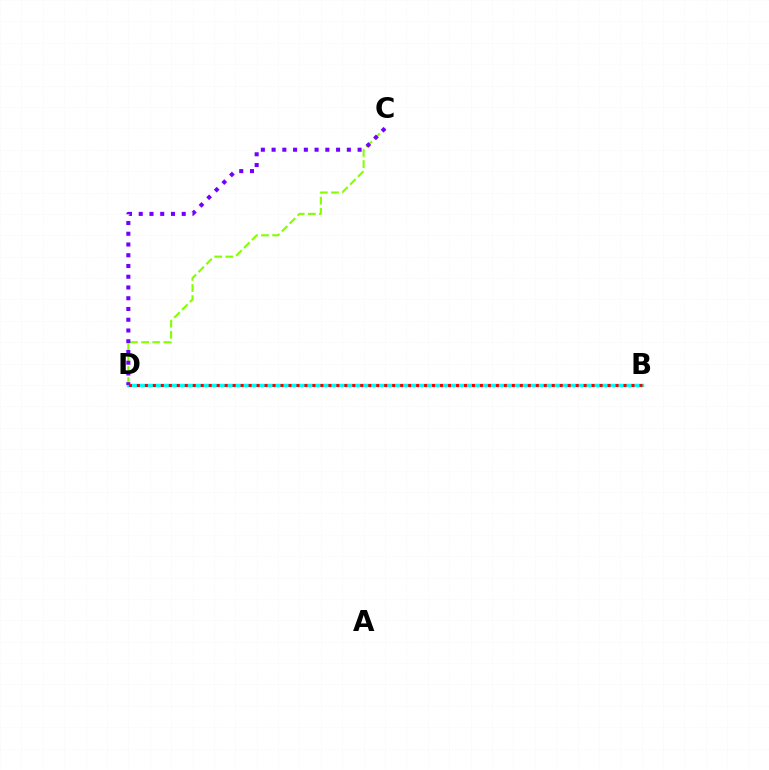{('C', 'D'): [{'color': '#84ff00', 'line_style': 'dashed', 'thickness': 1.51}, {'color': '#7200ff', 'line_style': 'dotted', 'thickness': 2.92}], ('B', 'D'): [{'color': '#00fff6', 'line_style': 'solid', 'thickness': 2.48}, {'color': '#ff0000', 'line_style': 'dotted', 'thickness': 2.17}]}